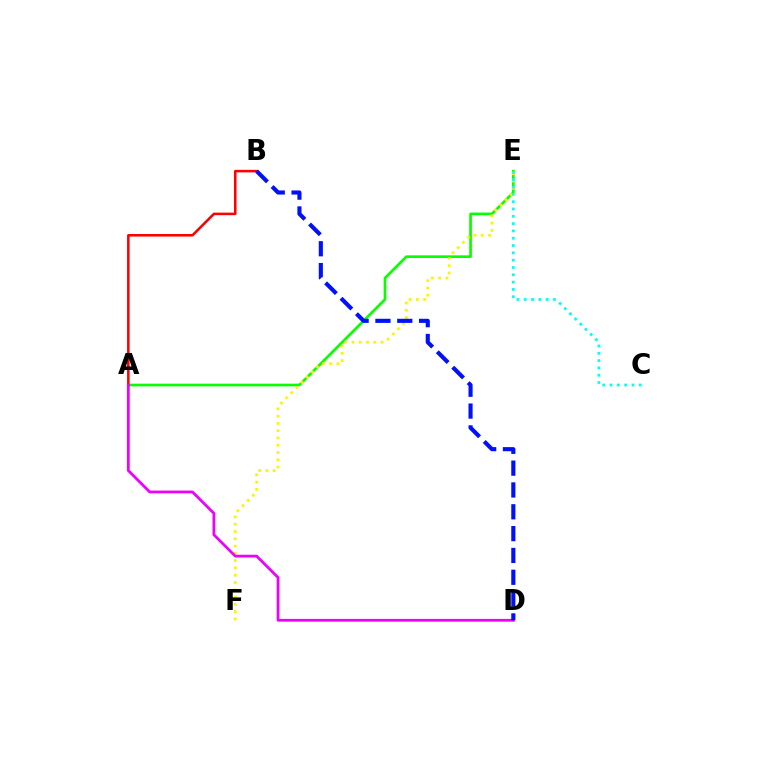{('A', 'E'): [{'color': '#08ff00', 'line_style': 'solid', 'thickness': 1.92}], ('E', 'F'): [{'color': '#fcf500', 'line_style': 'dotted', 'thickness': 1.98}], ('A', 'B'): [{'color': '#ff0000', 'line_style': 'solid', 'thickness': 1.83}], ('A', 'D'): [{'color': '#ee00ff', 'line_style': 'solid', 'thickness': 2.0}], ('B', 'D'): [{'color': '#0010ff', 'line_style': 'dashed', 'thickness': 2.97}], ('C', 'E'): [{'color': '#00fff6', 'line_style': 'dotted', 'thickness': 1.99}]}